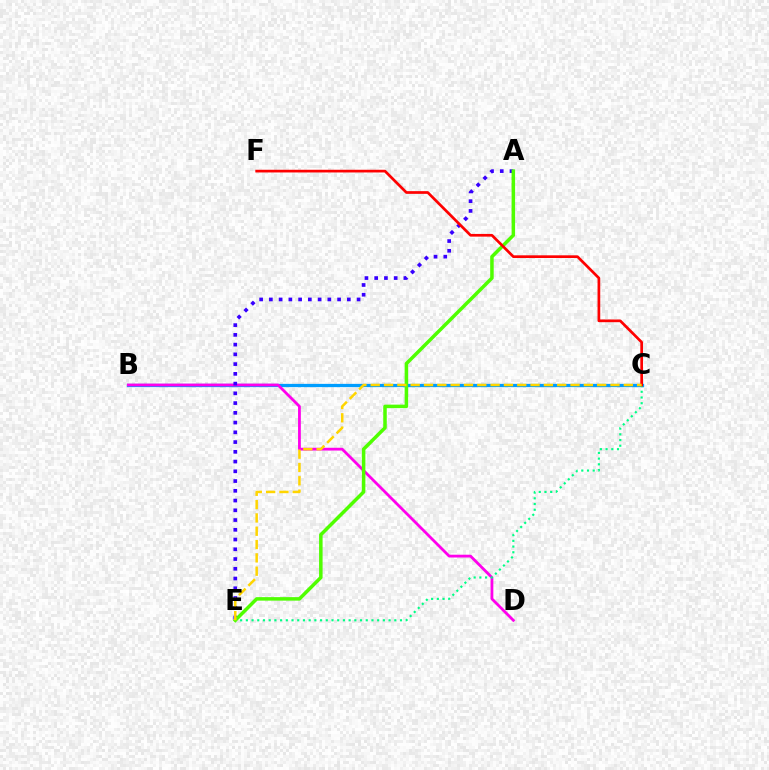{('B', 'C'): [{'color': '#009eff', 'line_style': 'solid', 'thickness': 2.35}], ('B', 'D'): [{'color': '#ff00ed', 'line_style': 'solid', 'thickness': 2.0}], ('C', 'E'): [{'color': '#00ff86', 'line_style': 'dotted', 'thickness': 1.55}, {'color': '#ffd500', 'line_style': 'dashed', 'thickness': 1.81}], ('A', 'E'): [{'color': '#3700ff', 'line_style': 'dotted', 'thickness': 2.65}, {'color': '#4fff00', 'line_style': 'solid', 'thickness': 2.52}], ('C', 'F'): [{'color': '#ff0000', 'line_style': 'solid', 'thickness': 1.94}]}